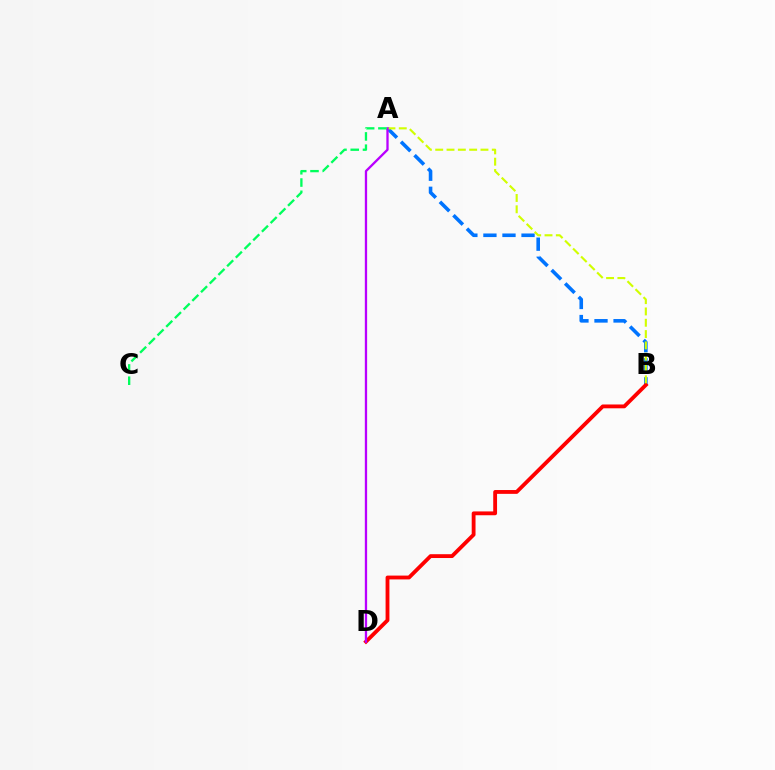{('A', 'B'): [{'color': '#0074ff', 'line_style': 'dashed', 'thickness': 2.59}, {'color': '#d1ff00', 'line_style': 'dashed', 'thickness': 1.54}], ('B', 'D'): [{'color': '#ff0000', 'line_style': 'solid', 'thickness': 2.75}], ('A', 'D'): [{'color': '#b900ff', 'line_style': 'solid', 'thickness': 1.66}], ('A', 'C'): [{'color': '#00ff5c', 'line_style': 'dashed', 'thickness': 1.67}]}